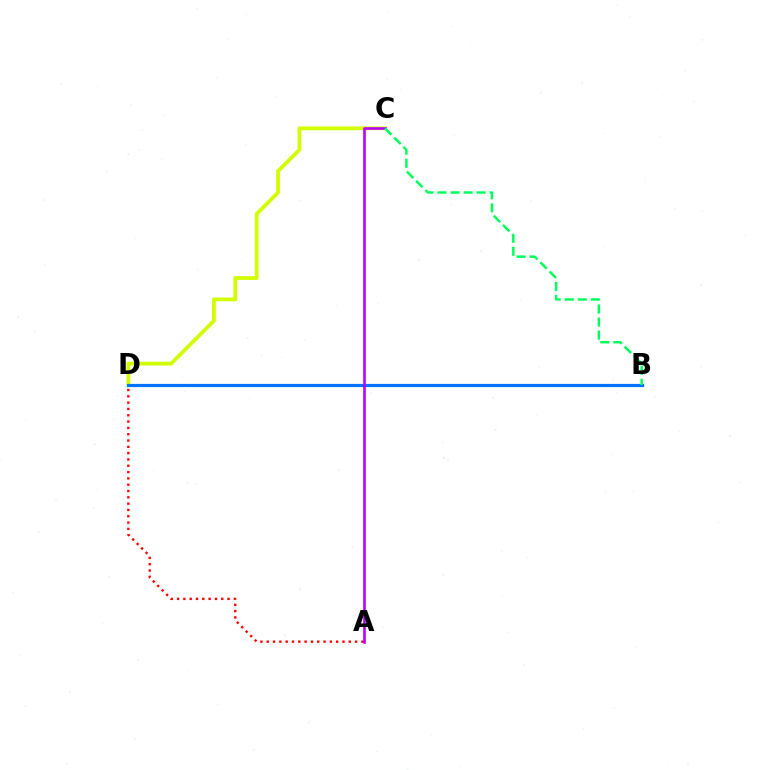{('C', 'D'): [{'color': '#d1ff00', 'line_style': 'solid', 'thickness': 2.72}], ('A', 'D'): [{'color': '#ff0000', 'line_style': 'dotted', 'thickness': 1.71}], ('B', 'D'): [{'color': '#0074ff', 'line_style': 'solid', 'thickness': 2.3}], ('A', 'C'): [{'color': '#b900ff', 'line_style': 'solid', 'thickness': 1.89}], ('B', 'C'): [{'color': '#00ff5c', 'line_style': 'dashed', 'thickness': 1.78}]}